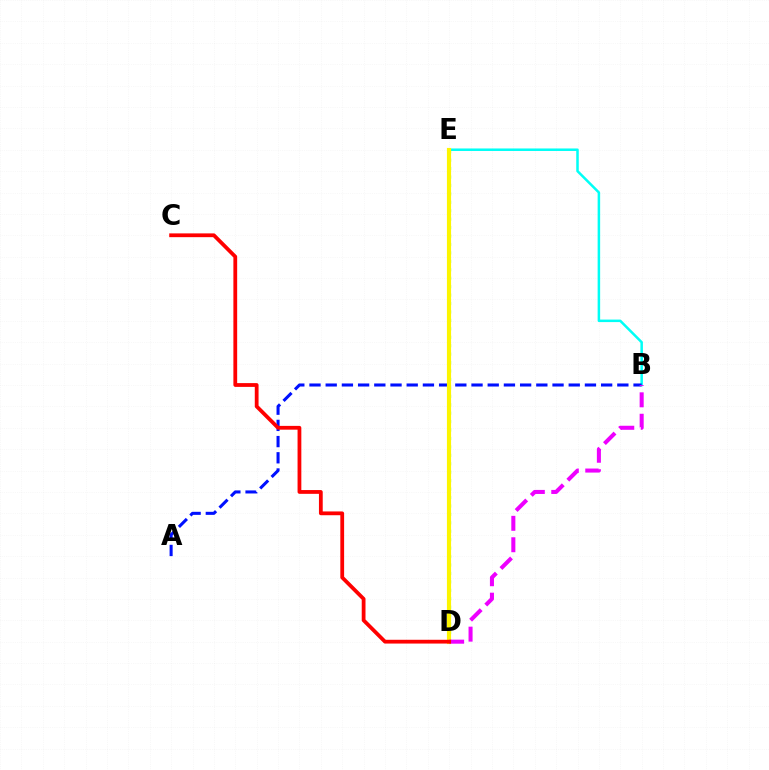{('B', 'E'): [{'color': '#00fff6', 'line_style': 'solid', 'thickness': 1.81}], ('A', 'B'): [{'color': '#0010ff', 'line_style': 'dashed', 'thickness': 2.2}], ('D', 'E'): [{'color': '#08ff00', 'line_style': 'dotted', 'thickness': 2.29}, {'color': '#fcf500', 'line_style': 'solid', 'thickness': 2.99}], ('B', 'D'): [{'color': '#ee00ff', 'line_style': 'dashed', 'thickness': 2.91}], ('C', 'D'): [{'color': '#ff0000', 'line_style': 'solid', 'thickness': 2.72}]}